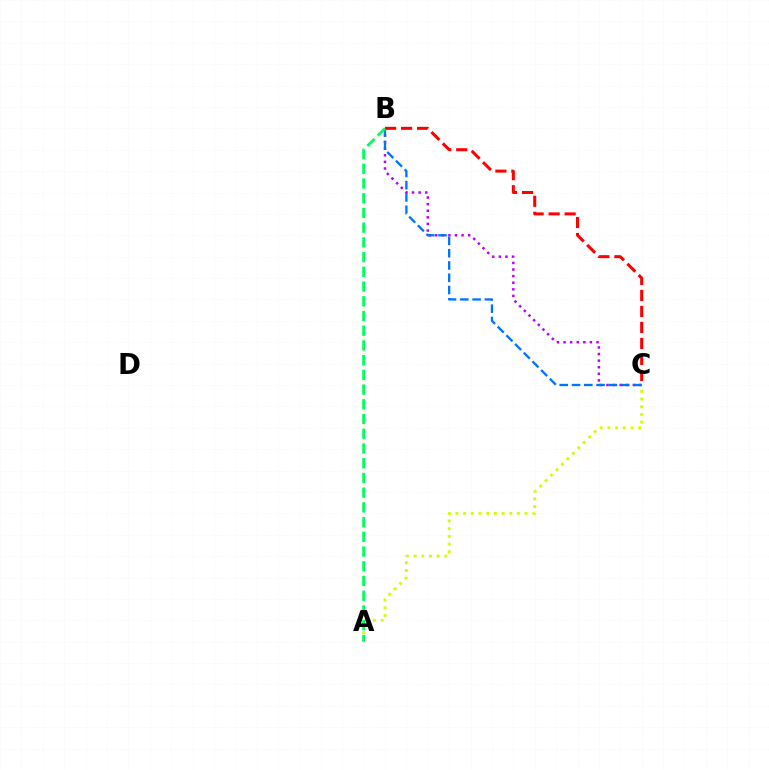{('A', 'C'): [{'color': '#d1ff00', 'line_style': 'dotted', 'thickness': 2.09}], ('B', 'C'): [{'color': '#b900ff', 'line_style': 'dotted', 'thickness': 1.79}, {'color': '#0074ff', 'line_style': 'dashed', 'thickness': 1.67}, {'color': '#ff0000', 'line_style': 'dashed', 'thickness': 2.17}], ('A', 'B'): [{'color': '#00ff5c', 'line_style': 'dashed', 'thickness': 2.0}]}